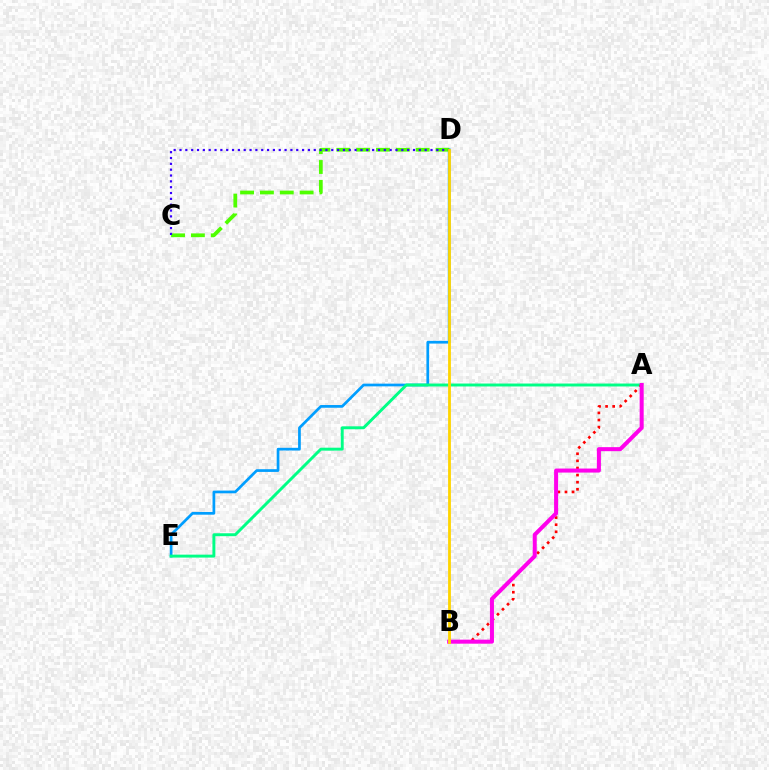{('D', 'E'): [{'color': '#009eff', 'line_style': 'solid', 'thickness': 1.96}], ('A', 'E'): [{'color': '#00ff86', 'line_style': 'solid', 'thickness': 2.11}], ('C', 'D'): [{'color': '#4fff00', 'line_style': 'dashed', 'thickness': 2.7}, {'color': '#3700ff', 'line_style': 'dotted', 'thickness': 1.59}], ('A', 'B'): [{'color': '#ff0000', 'line_style': 'dotted', 'thickness': 1.93}, {'color': '#ff00ed', 'line_style': 'solid', 'thickness': 2.9}], ('B', 'D'): [{'color': '#ffd500', 'line_style': 'solid', 'thickness': 2.02}]}